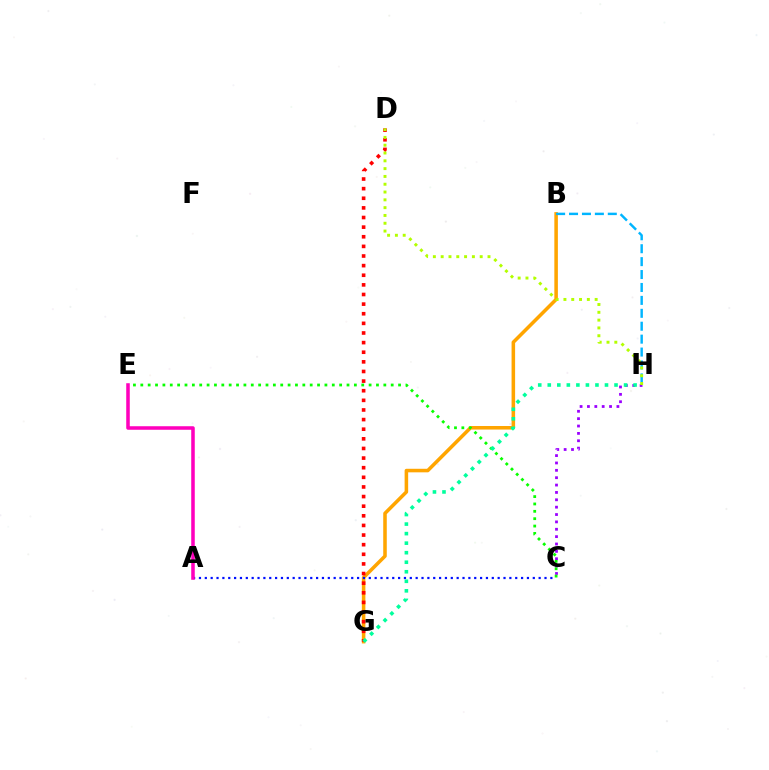{('B', 'G'): [{'color': '#ffa500', 'line_style': 'solid', 'thickness': 2.55}], ('D', 'G'): [{'color': '#ff0000', 'line_style': 'dotted', 'thickness': 2.61}], ('B', 'H'): [{'color': '#00b5ff', 'line_style': 'dashed', 'thickness': 1.75}], ('C', 'H'): [{'color': '#9b00ff', 'line_style': 'dotted', 'thickness': 2.0}], ('A', 'C'): [{'color': '#0010ff', 'line_style': 'dotted', 'thickness': 1.59}], ('C', 'E'): [{'color': '#08ff00', 'line_style': 'dotted', 'thickness': 2.0}], ('D', 'H'): [{'color': '#b3ff00', 'line_style': 'dotted', 'thickness': 2.12}], ('A', 'E'): [{'color': '#ff00bd', 'line_style': 'solid', 'thickness': 2.55}], ('G', 'H'): [{'color': '#00ff9d', 'line_style': 'dotted', 'thickness': 2.59}]}